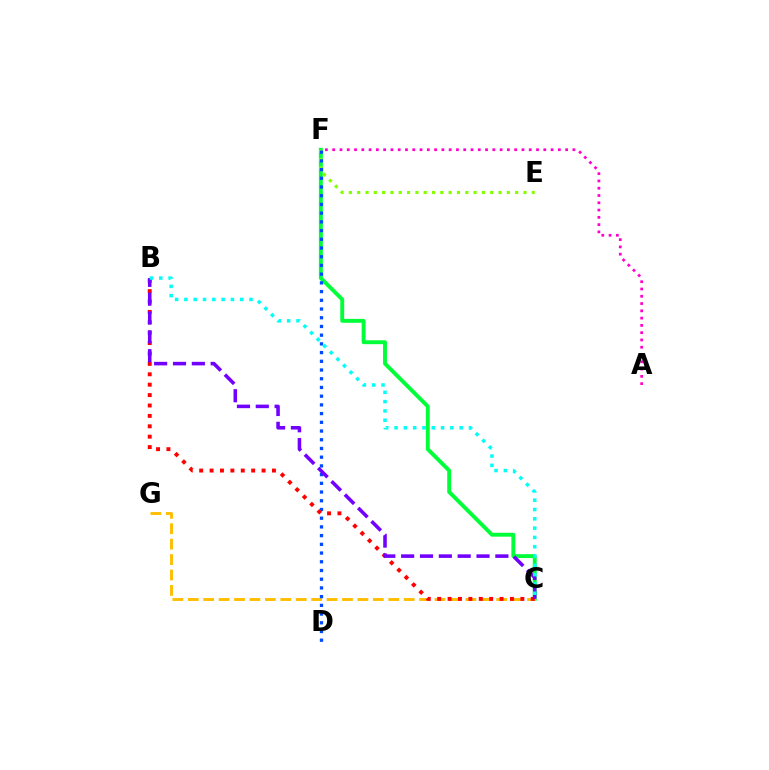{('C', 'F'): [{'color': '#00ff39', 'line_style': 'solid', 'thickness': 2.81}], ('E', 'F'): [{'color': '#84ff00', 'line_style': 'dotted', 'thickness': 2.26}], ('C', 'G'): [{'color': '#ffbd00', 'line_style': 'dashed', 'thickness': 2.1}], ('D', 'F'): [{'color': '#004bff', 'line_style': 'dotted', 'thickness': 2.37}], ('B', 'C'): [{'color': '#ff0000', 'line_style': 'dotted', 'thickness': 2.83}, {'color': '#7200ff', 'line_style': 'dashed', 'thickness': 2.56}, {'color': '#00fff6', 'line_style': 'dotted', 'thickness': 2.53}], ('A', 'F'): [{'color': '#ff00cf', 'line_style': 'dotted', 'thickness': 1.98}]}